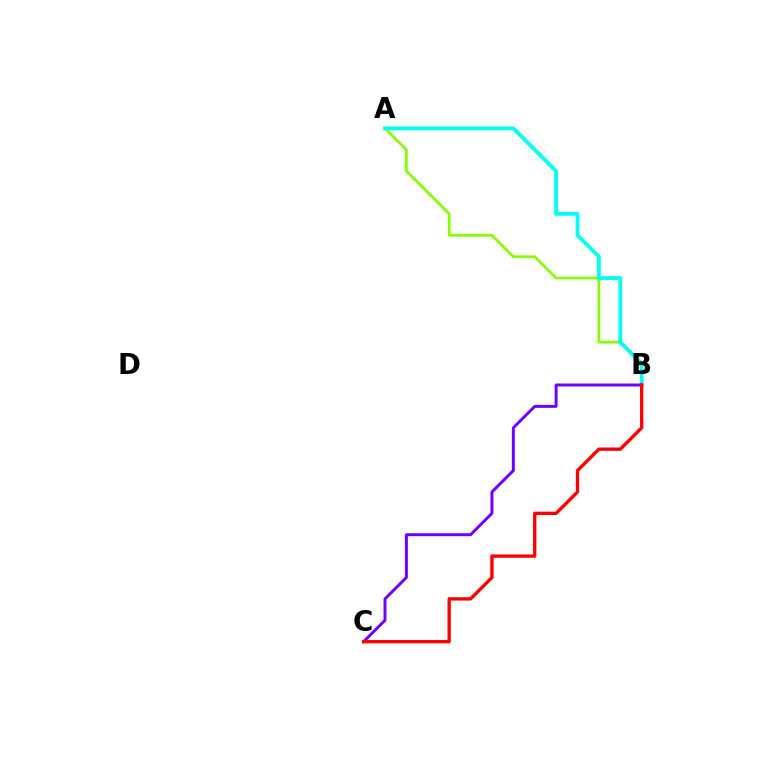{('A', 'B'): [{'color': '#84ff00', 'line_style': 'solid', 'thickness': 1.95}, {'color': '#00fff6', 'line_style': 'solid', 'thickness': 2.75}], ('B', 'C'): [{'color': '#7200ff', 'line_style': 'solid', 'thickness': 2.13}, {'color': '#ff0000', 'line_style': 'solid', 'thickness': 2.4}]}